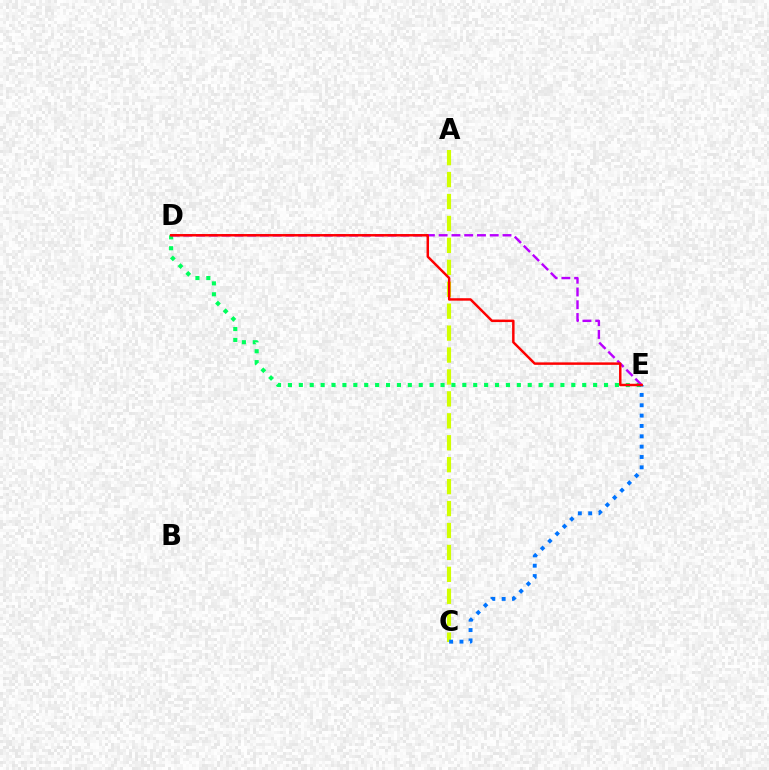{('D', 'E'): [{'color': '#00ff5c', 'line_style': 'dotted', 'thickness': 2.96}, {'color': '#b900ff', 'line_style': 'dashed', 'thickness': 1.73}, {'color': '#ff0000', 'line_style': 'solid', 'thickness': 1.78}], ('A', 'C'): [{'color': '#d1ff00', 'line_style': 'dashed', 'thickness': 2.98}], ('C', 'E'): [{'color': '#0074ff', 'line_style': 'dotted', 'thickness': 2.81}]}